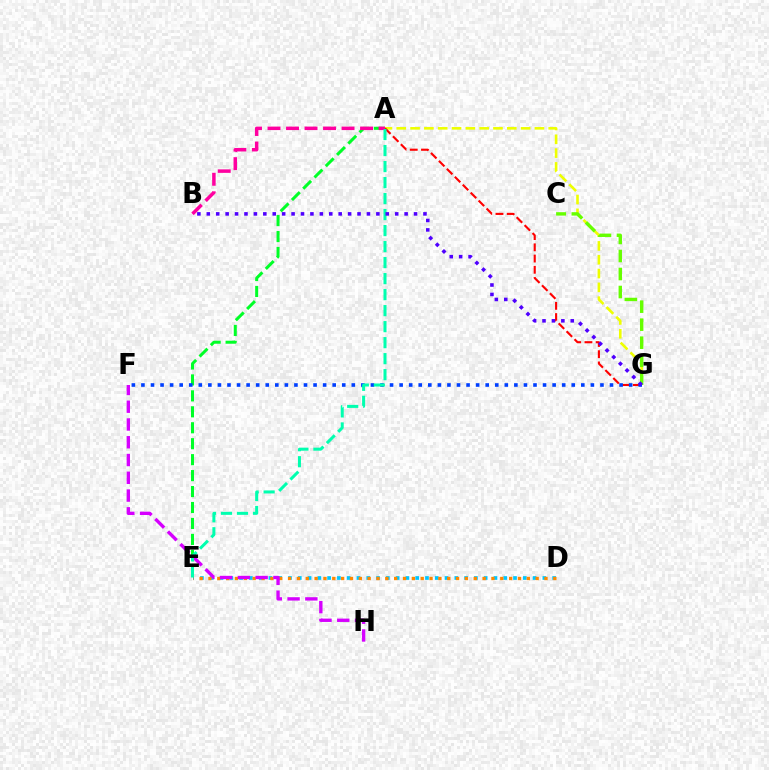{('D', 'E'): [{'color': '#00c7ff', 'line_style': 'dotted', 'thickness': 2.66}, {'color': '#ff8800', 'line_style': 'dotted', 'thickness': 2.4}], ('A', 'G'): [{'color': '#eeff00', 'line_style': 'dashed', 'thickness': 1.88}, {'color': '#ff0000', 'line_style': 'dashed', 'thickness': 1.53}], ('C', 'G'): [{'color': '#66ff00', 'line_style': 'dashed', 'thickness': 2.45}], ('A', 'E'): [{'color': '#00ff27', 'line_style': 'dashed', 'thickness': 2.17}, {'color': '#00ffaf', 'line_style': 'dashed', 'thickness': 2.17}], ('F', 'H'): [{'color': '#d600ff', 'line_style': 'dashed', 'thickness': 2.41}], ('A', 'B'): [{'color': '#ff00a0', 'line_style': 'dashed', 'thickness': 2.51}], ('F', 'G'): [{'color': '#003fff', 'line_style': 'dotted', 'thickness': 2.6}], ('B', 'G'): [{'color': '#4f00ff', 'line_style': 'dotted', 'thickness': 2.56}]}